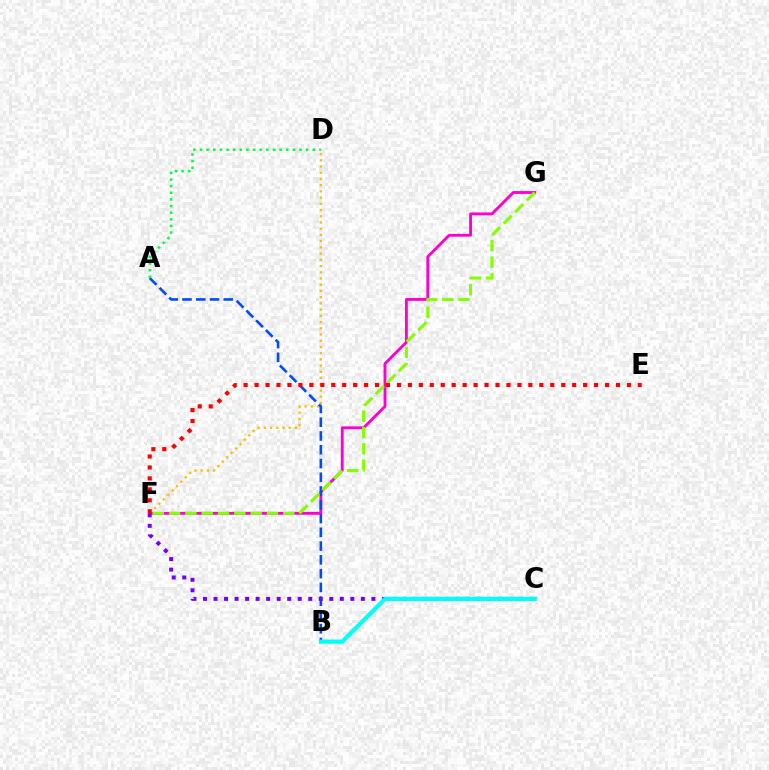{('D', 'F'): [{'color': '#ffbd00', 'line_style': 'dotted', 'thickness': 1.69}], ('F', 'G'): [{'color': '#ff00cf', 'line_style': 'solid', 'thickness': 2.06}, {'color': '#84ff00', 'line_style': 'dashed', 'thickness': 2.22}], ('A', 'B'): [{'color': '#004bff', 'line_style': 'dashed', 'thickness': 1.87}], ('C', 'F'): [{'color': '#7200ff', 'line_style': 'dotted', 'thickness': 2.86}], ('A', 'D'): [{'color': '#00ff39', 'line_style': 'dotted', 'thickness': 1.8}], ('E', 'F'): [{'color': '#ff0000', 'line_style': 'dotted', 'thickness': 2.98}], ('B', 'C'): [{'color': '#00fff6', 'line_style': 'solid', 'thickness': 2.99}]}